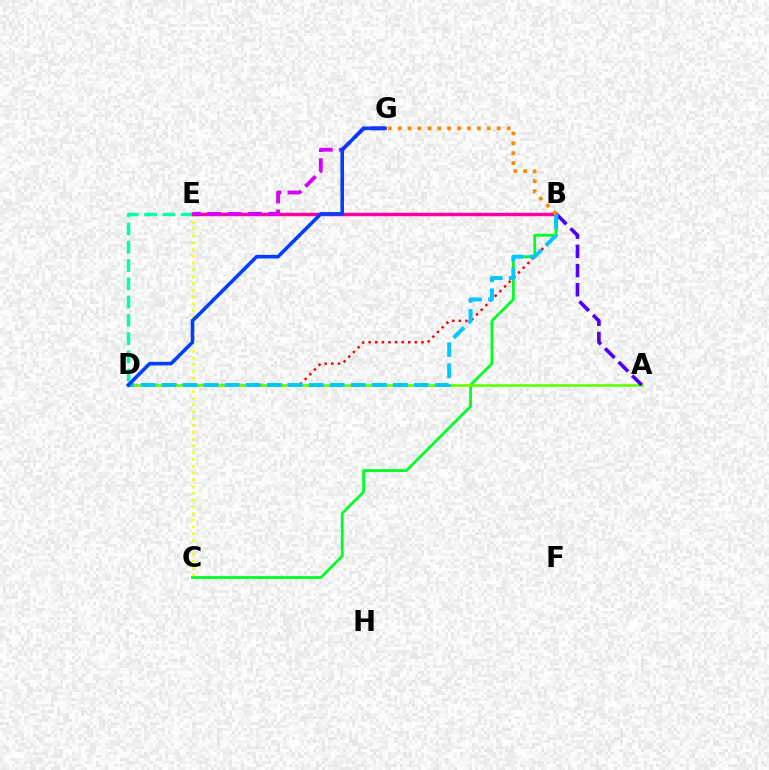{('B', 'D'): [{'color': '#ff0000', 'line_style': 'dotted', 'thickness': 1.79}, {'color': '#00c7ff', 'line_style': 'dashed', 'thickness': 2.86}], ('C', 'E'): [{'color': '#eeff00', 'line_style': 'dotted', 'thickness': 1.84}], ('B', 'C'): [{'color': '#00ff27', 'line_style': 'solid', 'thickness': 2.01}], ('A', 'D'): [{'color': '#66ff00', 'line_style': 'solid', 'thickness': 1.92}], ('A', 'B'): [{'color': '#4f00ff', 'line_style': 'dashed', 'thickness': 2.61}], ('D', 'E'): [{'color': '#00ffaf', 'line_style': 'dashed', 'thickness': 2.48}], ('B', 'E'): [{'color': '#ff00a0', 'line_style': 'solid', 'thickness': 2.49}], ('E', 'G'): [{'color': '#d600ff', 'line_style': 'dashed', 'thickness': 2.77}], ('B', 'G'): [{'color': '#ff8800', 'line_style': 'dotted', 'thickness': 2.69}], ('D', 'G'): [{'color': '#003fff', 'line_style': 'solid', 'thickness': 2.59}]}